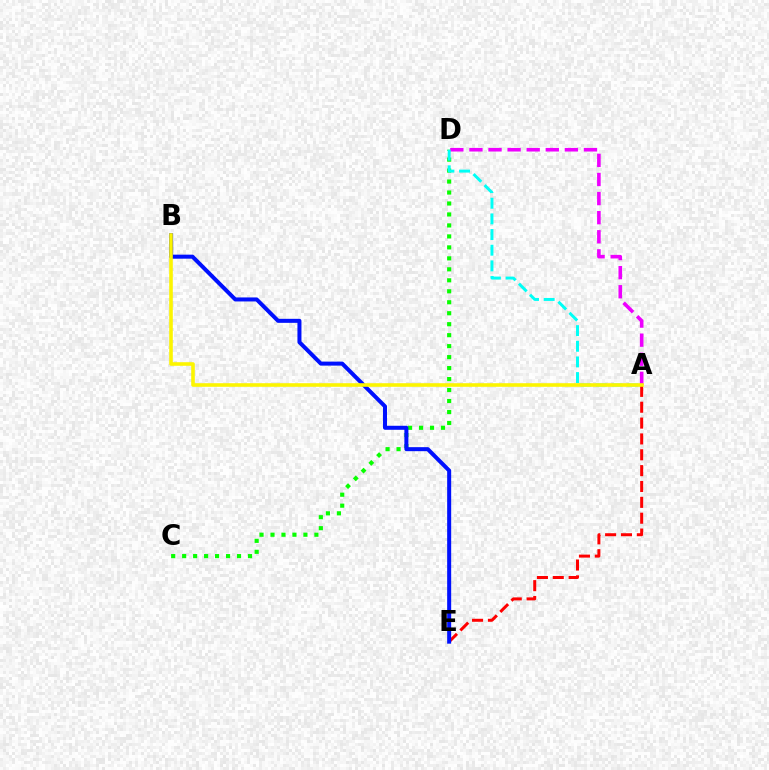{('A', 'E'): [{'color': '#ff0000', 'line_style': 'dashed', 'thickness': 2.15}], ('C', 'D'): [{'color': '#08ff00', 'line_style': 'dotted', 'thickness': 2.98}], ('B', 'E'): [{'color': '#0010ff', 'line_style': 'solid', 'thickness': 2.89}], ('A', 'D'): [{'color': '#ee00ff', 'line_style': 'dashed', 'thickness': 2.59}, {'color': '#00fff6', 'line_style': 'dashed', 'thickness': 2.13}], ('A', 'B'): [{'color': '#fcf500', 'line_style': 'solid', 'thickness': 2.59}]}